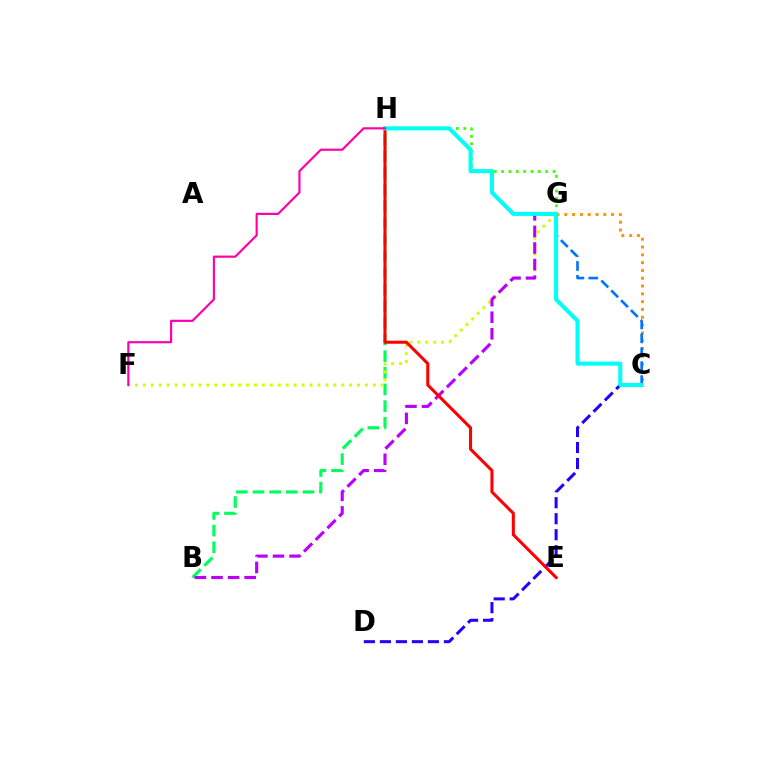{('B', 'H'): [{'color': '#00ff5c', 'line_style': 'dashed', 'thickness': 2.26}], ('F', 'G'): [{'color': '#d1ff00', 'line_style': 'dotted', 'thickness': 2.15}], ('C', 'G'): [{'color': '#ff9400', 'line_style': 'dotted', 'thickness': 2.12}, {'color': '#0074ff', 'line_style': 'dashed', 'thickness': 1.89}], ('G', 'H'): [{'color': '#3dff00', 'line_style': 'dotted', 'thickness': 2.0}], ('C', 'D'): [{'color': '#2500ff', 'line_style': 'dashed', 'thickness': 2.17}], ('B', 'G'): [{'color': '#b900ff', 'line_style': 'dashed', 'thickness': 2.25}], ('E', 'H'): [{'color': '#ff0000', 'line_style': 'solid', 'thickness': 2.2}], ('C', 'H'): [{'color': '#00fff6', 'line_style': 'solid', 'thickness': 2.91}], ('F', 'H'): [{'color': '#ff00ac', 'line_style': 'solid', 'thickness': 1.57}]}